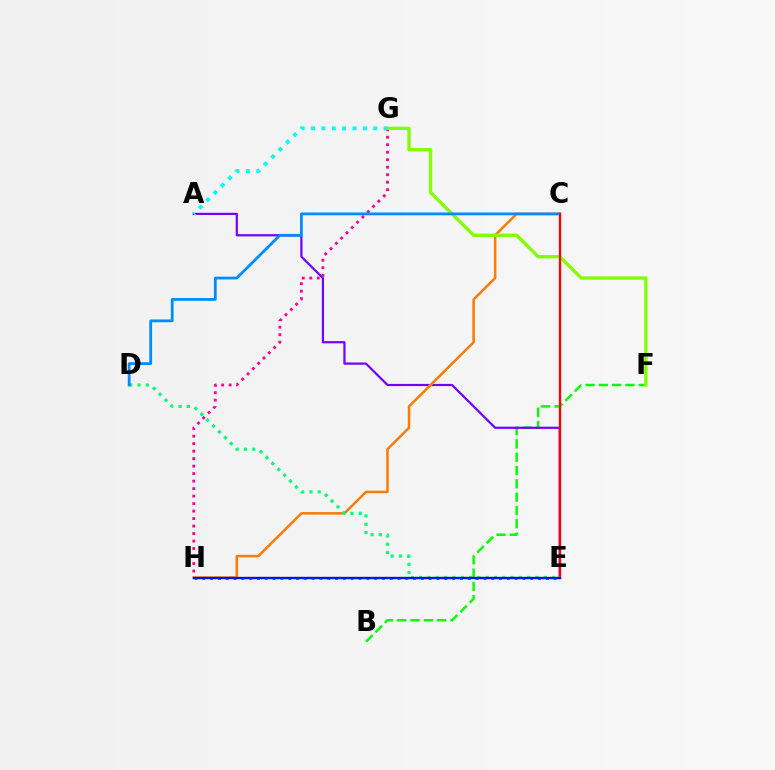{('B', 'F'): [{'color': '#08ff00', 'line_style': 'dashed', 'thickness': 1.81}], ('G', 'H'): [{'color': '#ff0094', 'line_style': 'dotted', 'thickness': 2.04}], ('A', 'E'): [{'color': '#7200ff', 'line_style': 'solid', 'thickness': 1.59}], ('C', 'H'): [{'color': '#ff7c00', 'line_style': 'solid', 'thickness': 1.82}], ('D', 'E'): [{'color': '#00ff74', 'line_style': 'dotted', 'thickness': 2.26}], ('F', 'G'): [{'color': '#84ff00', 'line_style': 'solid', 'thickness': 2.39}], ('C', 'D'): [{'color': '#008cff', 'line_style': 'solid', 'thickness': 2.0}], ('C', 'E'): [{'color': '#ff0000', 'line_style': 'solid', 'thickness': 1.67}], ('E', 'H'): [{'color': '#fcf500', 'line_style': 'dashed', 'thickness': 1.73}, {'color': '#ee00ff', 'line_style': 'dotted', 'thickness': 2.12}, {'color': '#0010ff', 'line_style': 'solid', 'thickness': 1.69}], ('A', 'G'): [{'color': '#00fff6', 'line_style': 'dotted', 'thickness': 2.81}]}